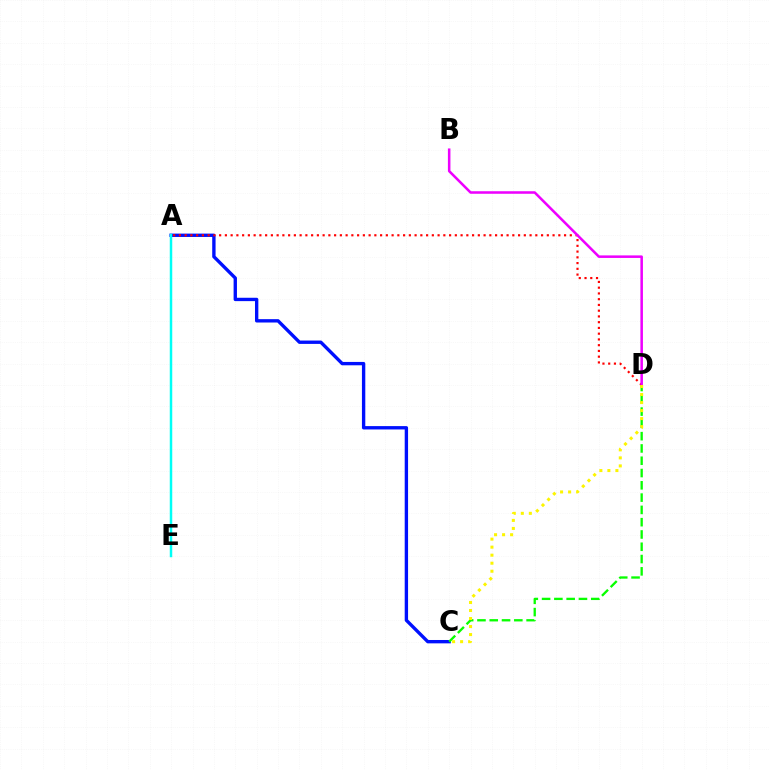{('A', 'C'): [{'color': '#0010ff', 'line_style': 'solid', 'thickness': 2.42}], ('C', 'D'): [{'color': '#08ff00', 'line_style': 'dashed', 'thickness': 1.67}, {'color': '#fcf500', 'line_style': 'dotted', 'thickness': 2.18}], ('A', 'D'): [{'color': '#ff0000', 'line_style': 'dotted', 'thickness': 1.56}], ('A', 'E'): [{'color': '#00fff6', 'line_style': 'solid', 'thickness': 1.79}], ('B', 'D'): [{'color': '#ee00ff', 'line_style': 'solid', 'thickness': 1.83}]}